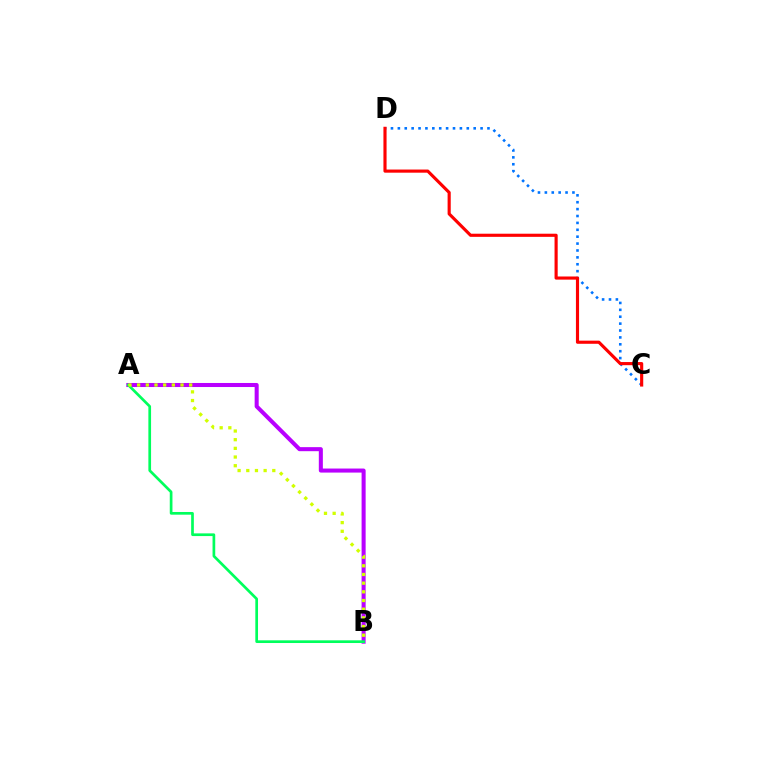{('A', 'B'): [{'color': '#b900ff', 'line_style': 'solid', 'thickness': 2.91}, {'color': '#00ff5c', 'line_style': 'solid', 'thickness': 1.94}, {'color': '#d1ff00', 'line_style': 'dotted', 'thickness': 2.36}], ('C', 'D'): [{'color': '#0074ff', 'line_style': 'dotted', 'thickness': 1.87}, {'color': '#ff0000', 'line_style': 'solid', 'thickness': 2.26}]}